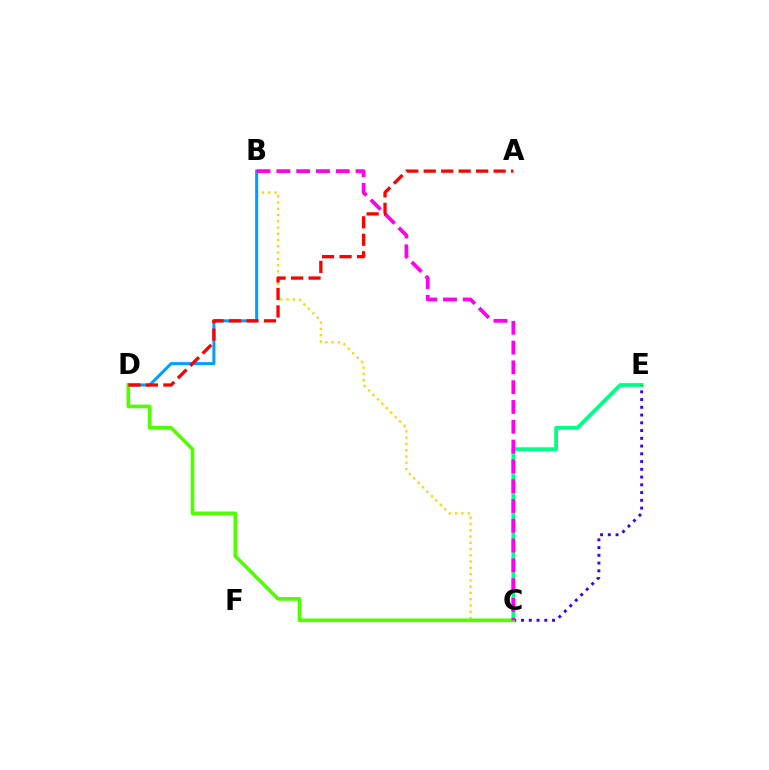{('C', 'E'): [{'color': '#00ff86', 'line_style': 'solid', 'thickness': 2.71}, {'color': '#3700ff', 'line_style': 'dotted', 'thickness': 2.11}], ('B', 'C'): [{'color': '#ffd500', 'line_style': 'dotted', 'thickness': 1.7}, {'color': '#ff00ed', 'line_style': 'dashed', 'thickness': 2.69}], ('B', 'D'): [{'color': '#009eff', 'line_style': 'solid', 'thickness': 2.17}], ('C', 'D'): [{'color': '#4fff00', 'line_style': 'solid', 'thickness': 2.63}], ('A', 'D'): [{'color': '#ff0000', 'line_style': 'dashed', 'thickness': 2.37}]}